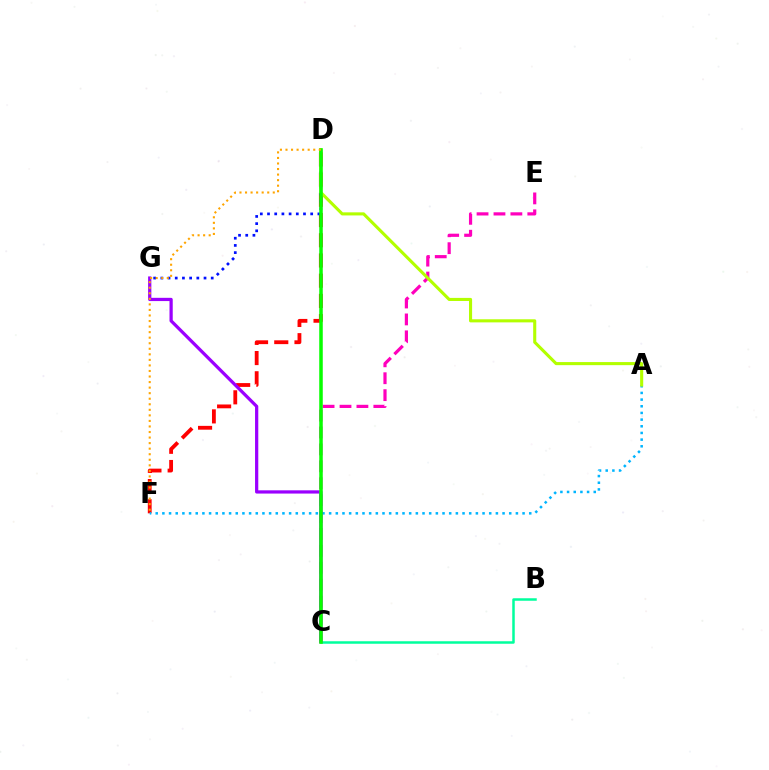{('D', 'F'): [{'color': '#ff0000', 'line_style': 'dashed', 'thickness': 2.75}, {'color': '#ffa500', 'line_style': 'dotted', 'thickness': 1.51}], ('A', 'F'): [{'color': '#00b5ff', 'line_style': 'dotted', 'thickness': 1.81}], ('D', 'G'): [{'color': '#0010ff', 'line_style': 'dotted', 'thickness': 1.96}], ('C', 'E'): [{'color': '#ff00bd', 'line_style': 'dashed', 'thickness': 2.3}], ('A', 'D'): [{'color': '#b3ff00', 'line_style': 'solid', 'thickness': 2.23}], ('B', 'C'): [{'color': '#00ff9d', 'line_style': 'solid', 'thickness': 1.8}], ('C', 'G'): [{'color': '#9b00ff', 'line_style': 'solid', 'thickness': 2.33}], ('C', 'D'): [{'color': '#08ff00', 'line_style': 'solid', 'thickness': 2.53}]}